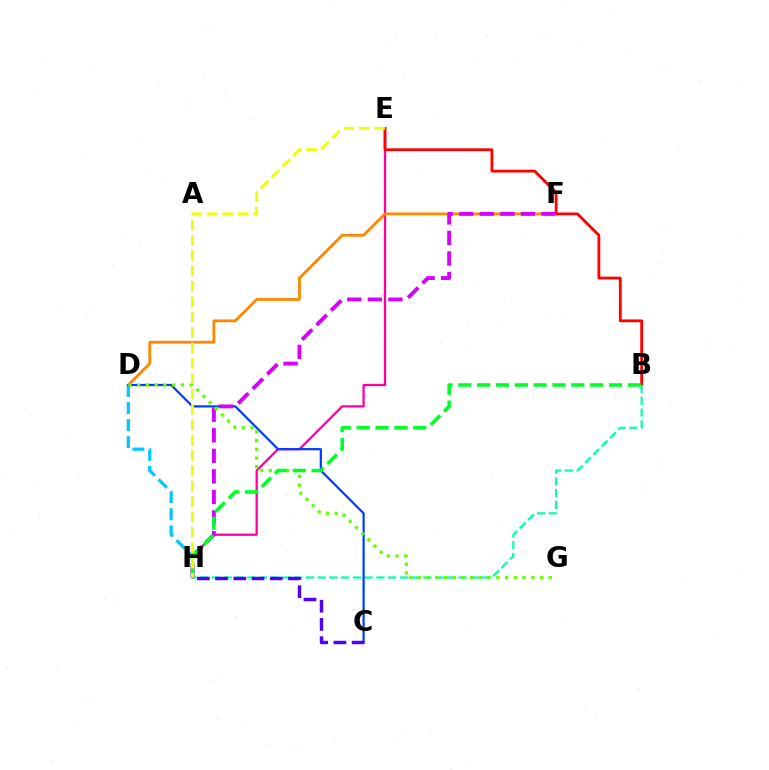{('E', 'H'): [{'color': '#ff00a0', 'line_style': 'solid', 'thickness': 1.64}, {'color': '#eeff00', 'line_style': 'dashed', 'thickness': 2.09}], ('D', 'F'): [{'color': '#ff8800', 'line_style': 'solid', 'thickness': 2.03}], ('B', 'E'): [{'color': '#ff0000', 'line_style': 'solid', 'thickness': 2.02}], ('B', 'H'): [{'color': '#00ffaf', 'line_style': 'dashed', 'thickness': 1.6}, {'color': '#00ff27', 'line_style': 'dashed', 'thickness': 2.56}], ('D', 'H'): [{'color': '#00c7ff', 'line_style': 'dashed', 'thickness': 2.32}], ('C', 'D'): [{'color': '#003fff', 'line_style': 'solid', 'thickness': 1.6}], ('F', 'H'): [{'color': '#d600ff', 'line_style': 'dashed', 'thickness': 2.79}], ('D', 'G'): [{'color': '#66ff00', 'line_style': 'dotted', 'thickness': 2.37}], ('C', 'H'): [{'color': '#4f00ff', 'line_style': 'dashed', 'thickness': 2.48}]}